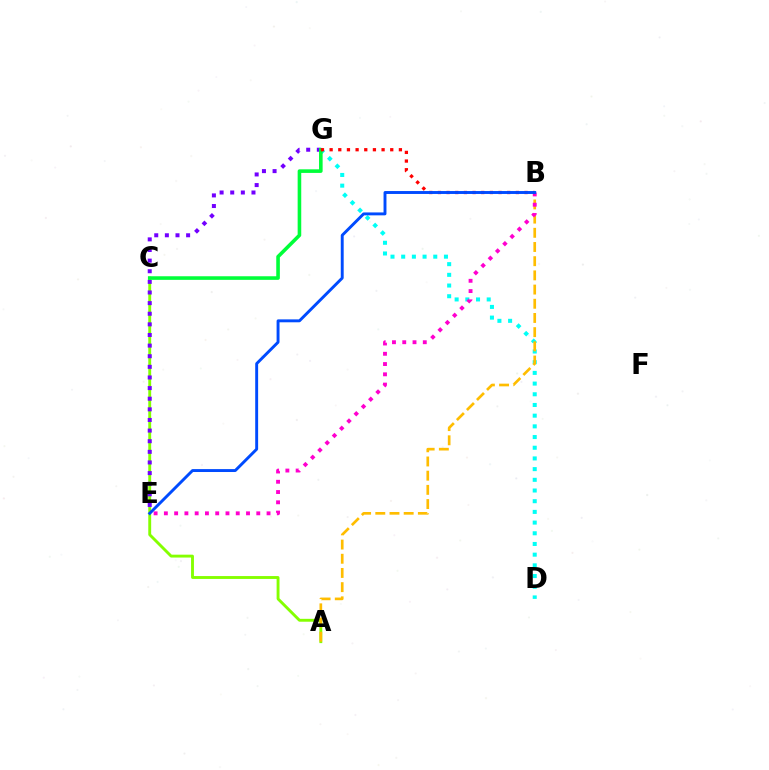{('D', 'G'): [{'color': '#00fff6', 'line_style': 'dotted', 'thickness': 2.91}], ('A', 'C'): [{'color': '#84ff00', 'line_style': 'solid', 'thickness': 2.07}], ('A', 'B'): [{'color': '#ffbd00', 'line_style': 'dashed', 'thickness': 1.93}], ('E', 'G'): [{'color': '#7200ff', 'line_style': 'dotted', 'thickness': 2.89}], ('B', 'E'): [{'color': '#ff00cf', 'line_style': 'dotted', 'thickness': 2.79}, {'color': '#004bff', 'line_style': 'solid', 'thickness': 2.1}], ('C', 'G'): [{'color': '#00ff39', 'line_style': 'solid', 'thickness': 2.59}], ('B', 'G'): [{'color': '#ff0000', 'line_style': 'dotted', 'thickness': 2.35}]}